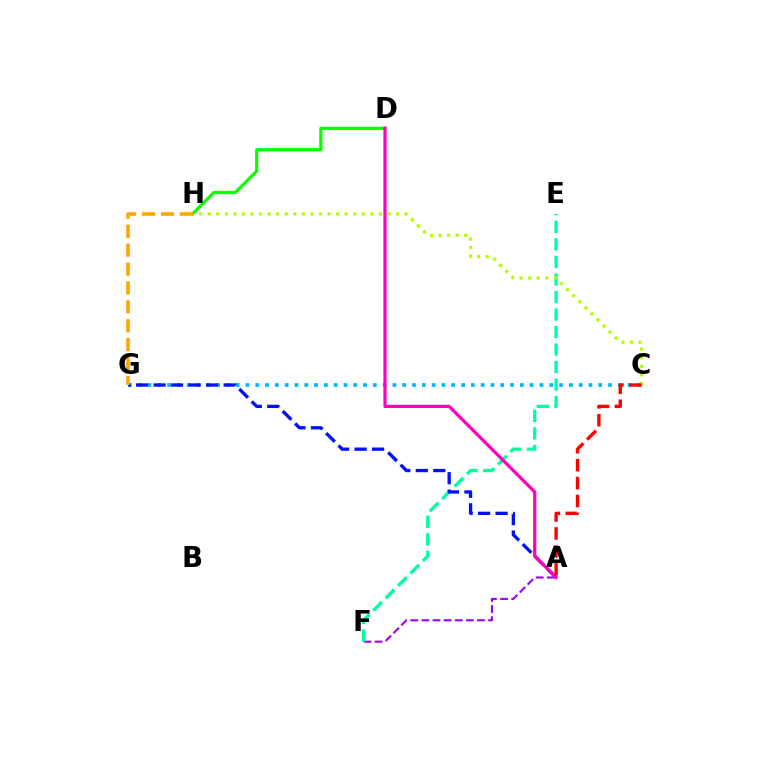{('A', 'F'): [{'color': '#9b00ff', 'line_style': 'dashed', 'thickness': 1.51}], ('C', 'G'): [{'color': '#00b5ff', 'line_style': 'dotted', 'thickness': 2.66}], ('E', 'F'): [{'color': '#00ff9d', 'line_style': 'dashed', 'thickness': 2.38}], ('A', 'G'): [{'color': '#0010ff', 'line_style': 'dashed', 'thickness': 2.38}], ('C', 'H'): [{'color': '#b3ff00', 'line_style': 'dotted', 'thickness': 2.33}], ('D', 'H'): [{'color': '#08ff00', 'line_style': 'solid', 'thickness': 2.29}], ('G', 'H'): [{'color': '#ffa500', 'line_style': 'dashed', 'thickness': 2.57}], ('A', 'D'): [{'color': '#ff00bd', 'line_style': 'solid', 'thickness': 2.32}], ('A', 'C'): [{'color': '#ff0000', 'line_style': 'dashed', 'thickness': 2.44}]}